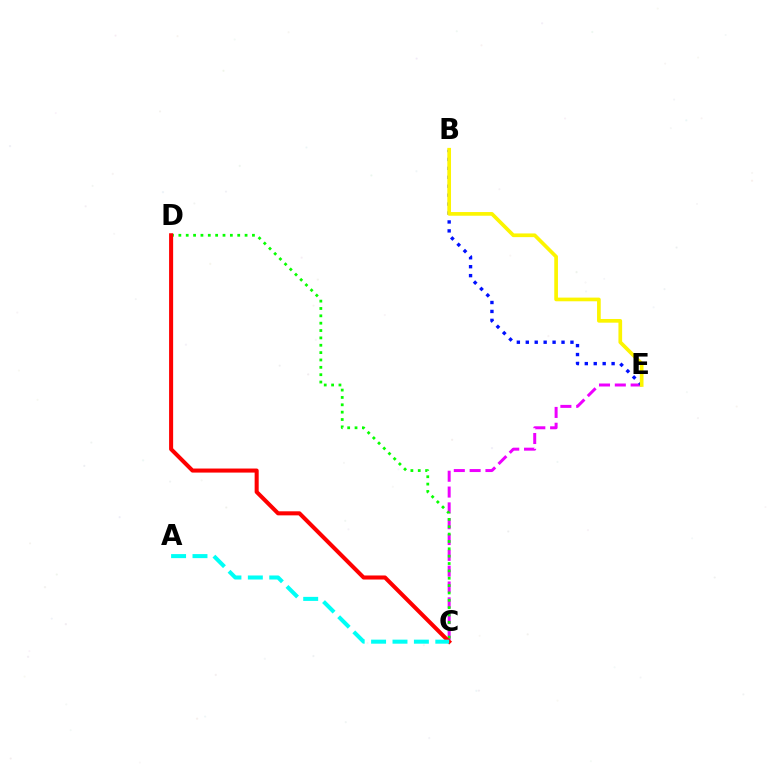{('C', 'E'): [{'color': '#ee00ff', 'line_style': 'dashed', 'thickness': 2.15}], ('C', 'D'): [{'color': '#08ff00', 'line_style': 'dotted', 'thickness': 2.0}, {'color': '#ff0000', 'line_style': 'solid', 'thickness': 2.92}], ('A', 'C'): [{'color': '#00fff6', 'line_style': 'dashed', 'thickness': 2.91}], ('B', 'E'): [{'color': '#0010ff', 'line_style': 'dotted', 'thickness': 2.43}, {'color': '#fcf500', 'line_style': 'solid', 'thickness': 2.65}]}